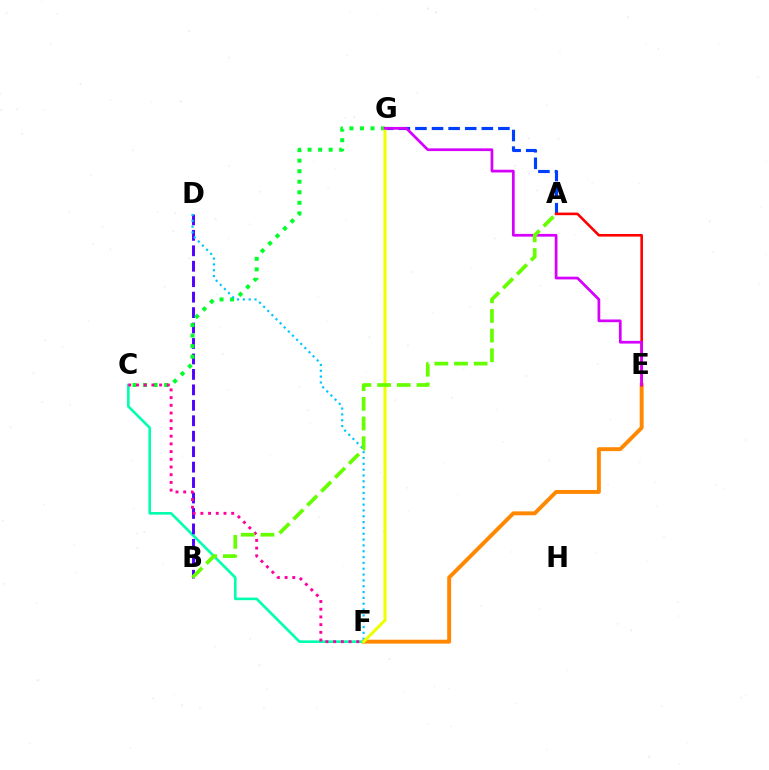{('E', 'F'): [{'color': '#ff8800', 'line_style': 'solid', 'thickness': 2.82}], ('C', 'F'): [{'color': '#00ffaf', 'line_style': 'solid', 'thickness': 1.89}, {'color': '#ff00a0', 'line_style': 'dotted', 'thickness': 2.09}], ('B', 'D'): [{'color': '#4f00ff', 'line_style': 'dashed', 'thickness': 2.1}], ('C', 'G'): [{'color': '#00ff27', 'line_style': 'dotted', 'thickness': 2.86}], ('A', 'G'): [{'color': '#003fff', 'line_style': 'dashed', 'thickness': 2.25}], ('A', 'E'): [{'color': '#ff0000', 'line_style': 'solid', 'thickness': 1.87}], ('D', 'F'): [{'color': '#00c7ff', 'line_style': 'dotted', 'thickness': 1.58}], ('F', 'G'): [{'color': '#eeff00', 'line_style': 'solid', 'thickness': 2.2}], ('E', 'G'): [{'color': '#d600ff', 'line_style': 'solid', 'thickness': 1.96}], ('A', 'B'): [{'color': '#66ff00', 'line_style': 'dashed', 'thickness': 2.67}]}